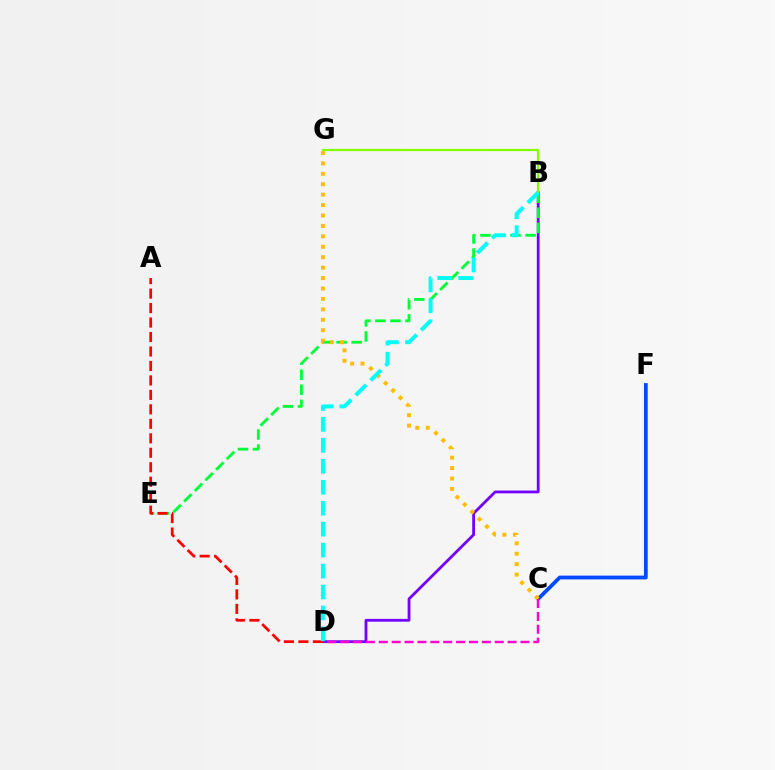{('C', 'F'): [{'color': '#004bff', 'line_style': 'solid', 'thickness': 2.71}], ('B', 'D'): [{'color': '#7200ff', 'line_style': 'solid', 'thickness': 2.01}, {'color': '#00fff6', 'line_style': 'dashed', 'thickness': 2.85}], ('B', 'E'): [{'color': '#00ff39', 'line_style': 'dashed', 'thickness': 2.04}], ('C', 'G'): [{'color': '#ffbd00', 'line_style': 'dotted', 'thickness': 2.83}], ('B', 'G'): [{'color': '#84ff00', 'line_style': 'solid', 'thickness': 1.58}], ('A', 'D'): [{'color': '#ff0000', 'line_style': 'dashed', 'thickness': 1.97}], ('C', 'D'): [{'color': '#ff00cf', 'line_style': 'dashed', 'thickness': 1.75}]}